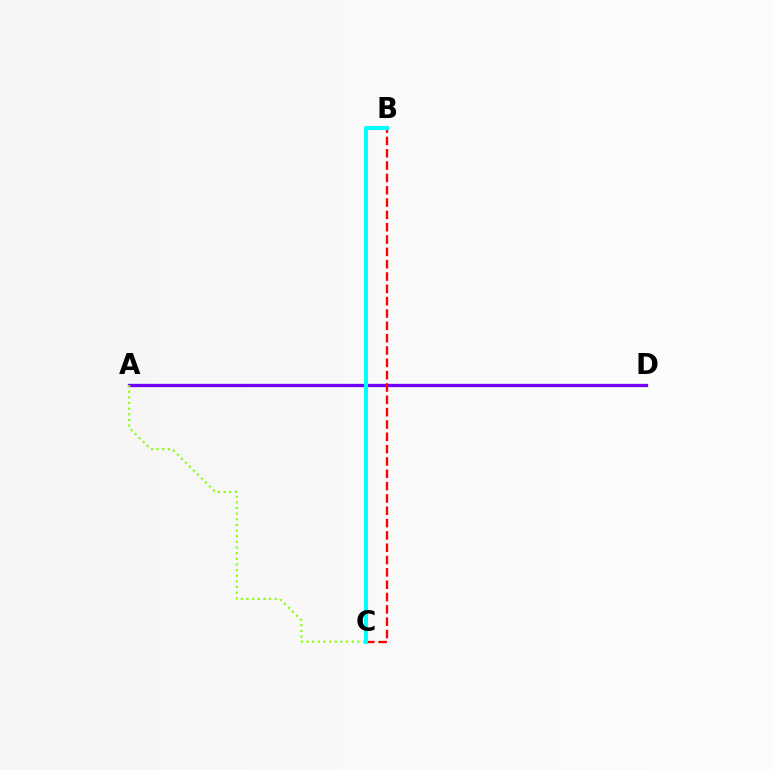{('A', 'D'): [{'color': '#7200ff', 'line_style': 'solid', 'thickness': 2.37}], ('B', 'C'): [{'color': '#ff0000', 'line_style': 'dashed', 'thickness': 1.67}, {'color': '#00fff6', 'line_style': 'solid', 'thickness': 2.91}], ('A', 'C'): [{'color': '#84ff00', 'line_style': 'dotted', 'thickness': 1.53}]}